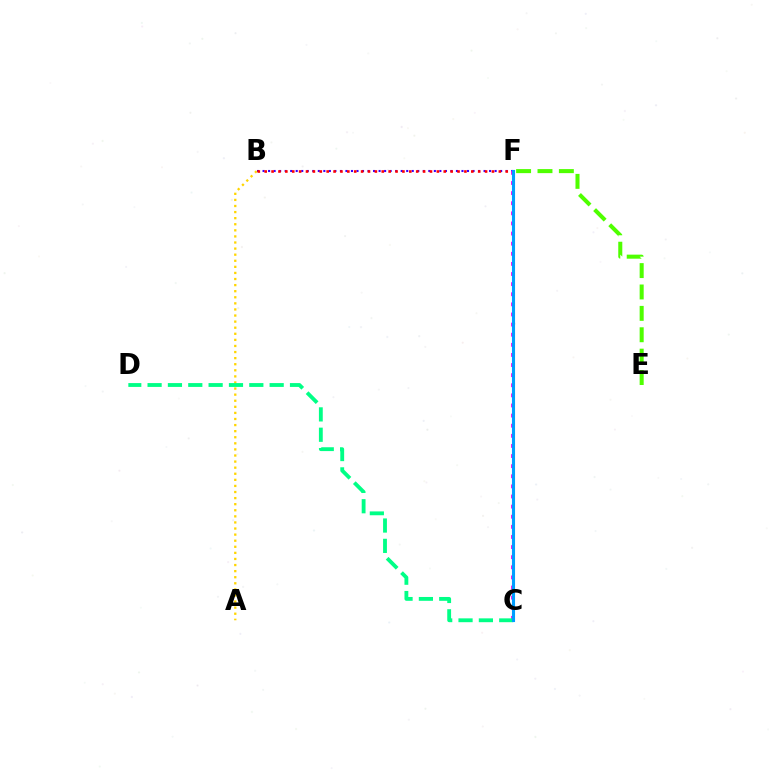{('B', 'F'): [{'color': '#3700ff', 'line_style': 'dotted', 'thickness': 1.5}, {'color': '#ff0000', 'line_style': 'dotted', 'thickness': 1.87}], ('C', 'F'): [{'color': '#ff00ed', 'line_style': 'dotted', 'thickness': 2.75}, {'color': '#009eff', 'line_style': 'solid', 'thickness': 2.23}], ('A', 'B'): [{'color': '#ffd500', 'line_style': 'dotted', 'thickness': 1.65}], ('E', 'F'): [{'color': '#4fff00', 'line_style': 'dashed', 'thickness': 2.91}], ('C', 'D'): [{'color': '#00ff86', 'line_style': 'dashed', 'thickness': 2.76}]}